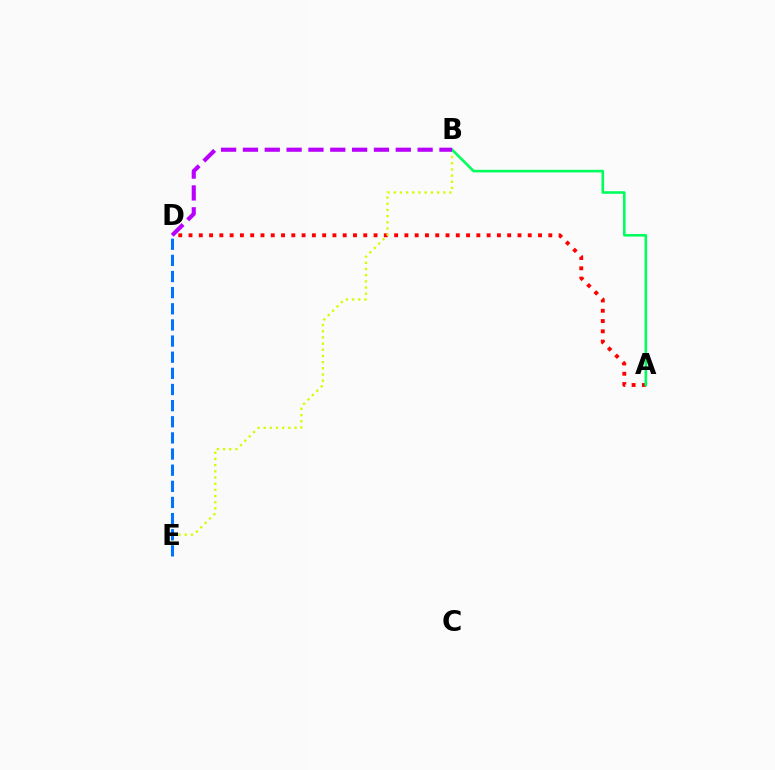{('A', 'D'): [{'color': '#ff0000', 'line_style': 'dotted', 'thickness': 2.79}], ('B', 'E'): [{'color': '#d1ff00', 'line_style': 'dotted', 'thickness': 1.68}], ('D', 'E'): [{'color': '#0074ff', 'line_style': 'dashed', 'thickness': 2.19}], ('A', 'B'): [{'color': '#00ff5c', 'line_style': 'solid', 'thickness': 1.88}], ('B', 'D'): [{'color': '#b900ff', 'line_style': 'dashed', 'thickness': 2.97}]}